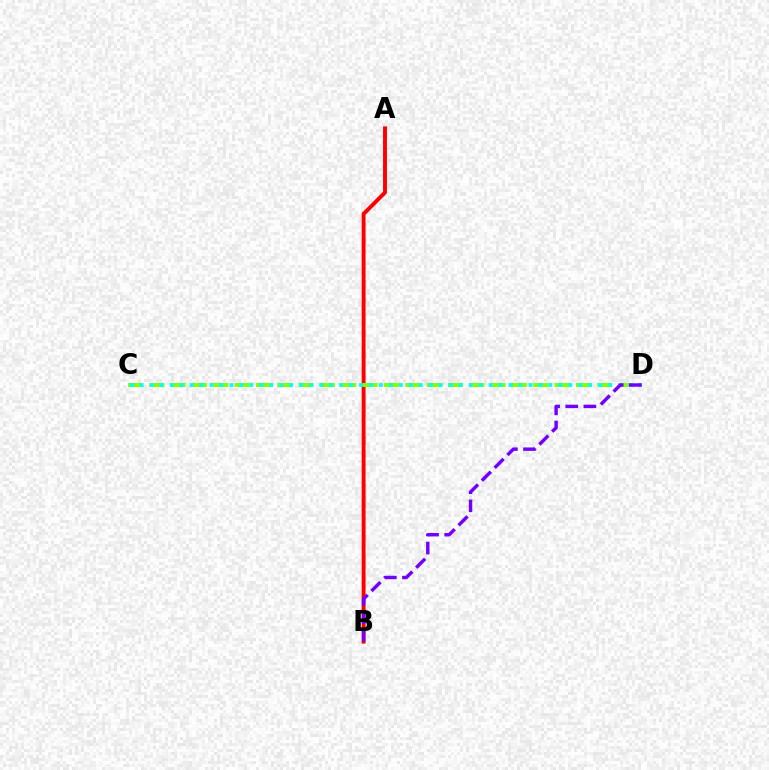{('A', 'B'): [{'color': '#ff0000', 'line_style': 'solid', 'thickness': 2.81}], ('C', 'D'): [{'color': '#84ff00', 'line_style': 'dashed', 'thickness': 2.9}, {'color': '#00fff6', 'line_style': 'dotted', 'thickness': 2.71}], ('B', 'D'): [{'color': '#7200ff', 'line_style': 'dashed', 'thickness': 2.46}]}